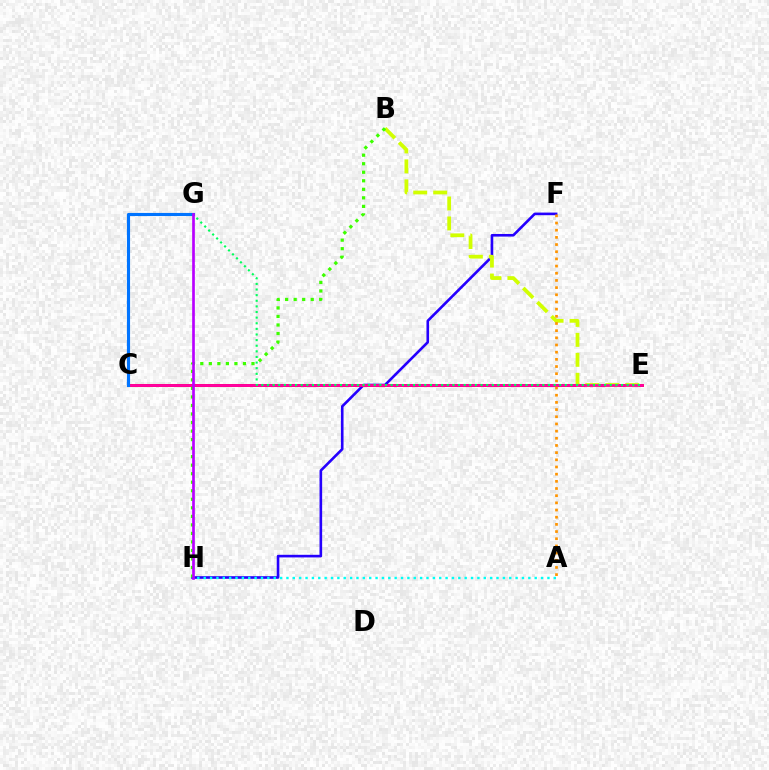{('F', 'H'): [{'color': '#2500ff', 'line_style': 'solid', 'thickness': 1.89}], ('C', 'E'): [{'color': '#ff0000', 'line_style': 'solid', 'thickness': 2.04}, {'color': '#ff00ac', 'line_style': 'solid', 'thickness': 1.89}], ('B', 'E'): [{'color': '#d1ff00', 'line_style': 'dashed', 'thickness': 2.71}], ('E', 'G'): [{'color': '#00ff5c', 'line_style': 'dotted', 'thickness': 1.53}], ('A', 'H'): [{'color': '#00fff6', 'line_style': 'dotted', 'thickness': 1.73}], ('C', 'G'): [{'color': '#0074ff', 'line_style': 'solid', 'thickness': 2.25}], ('B', 'H'): [{'color': '#3dff00', 'line_style': 'dotted', 'thickness': 2.32}], ('A', 'F'): [{'color': '#ff9400', 'line_style': 'dotted', 'thickness': 1.95}], ('G', 'H'): [{'color': '#b900ff', 'line_style': 'solid', 'thickness': 1.93}]}